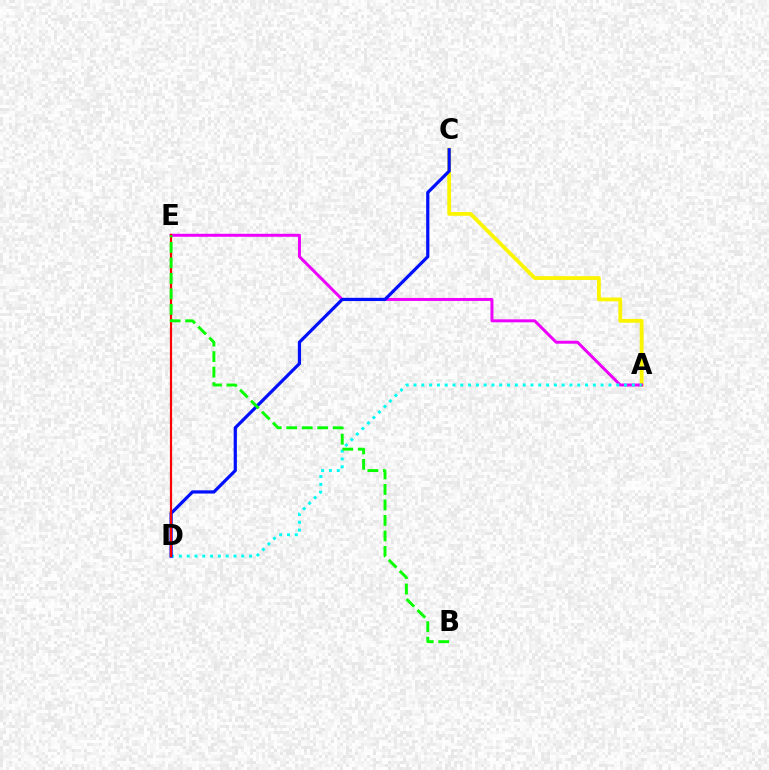{('A', 'C'): [{'color': '#fcf500', 'line_style': 'solid', 'thickness': 2.75}], ('A', 'E'): [{'color': '#ee00ff', 'line_style': 'solid', 'thickness': 2.15}], ('A', 'D'): [{'color': '#00fff6', 'line_style': 'dotted', 'thickness': 2.12}], ('C', 'D'): [{'color': '#0010ff', 'line_style': 'solid', 'thickness': 2.32}], ('D', 'E'): [{'color': '#ff0000', 'line_style': 'solid', 'thickness': 1.59}], ('B', 'E'): [{'color': '#08ff00', 'line_style': 'dashed', 'thickness': 2.1}]}